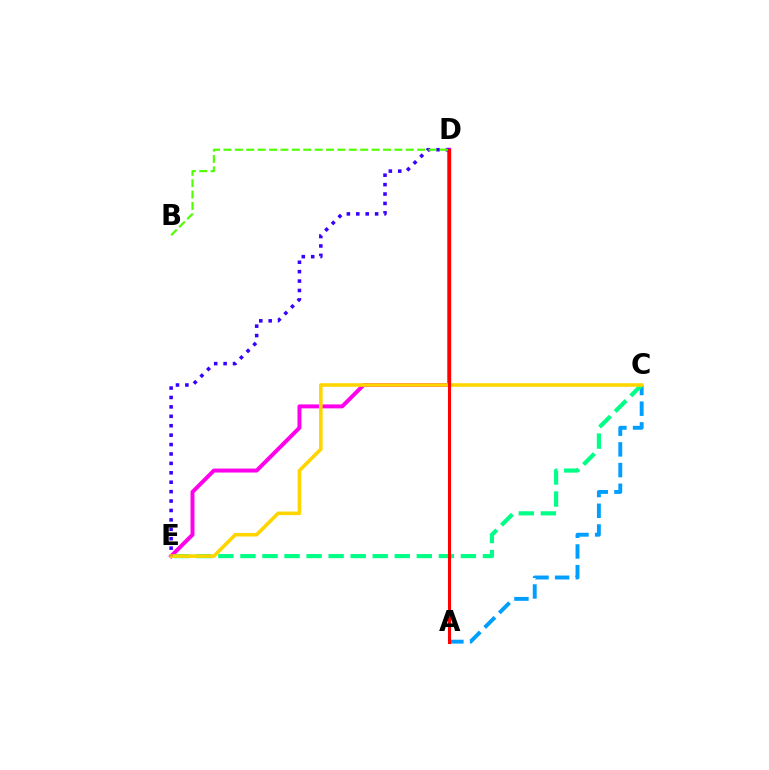{('D', 'E'): [{'color': '#ff00ed', 'line_style': 'solid', 'thickness': 2.85}, {'color': '#3700ff', 'line_style': 'dotted', 'thickness': 2.56}], ('A', 'C'): [{'color': '#009eff', 'line_style': 'dashed', 'thickness': 2.81}], ('C', 'E'): [{'color': '#00ff86', 'line_style': 'dashed', 'thickness': 2.99}, {'color': '#ffd500', 'line_style': 'solid', 'thickness': 2.59}], ('A', 'D'): [{'color': '#ff0000', 'line_style': 'solid', 'thickness': 2.22}], ('B', 'D'): [{'color': '#4fff00', 'line_style': 'dashed', 'thickness': 1.55}]}